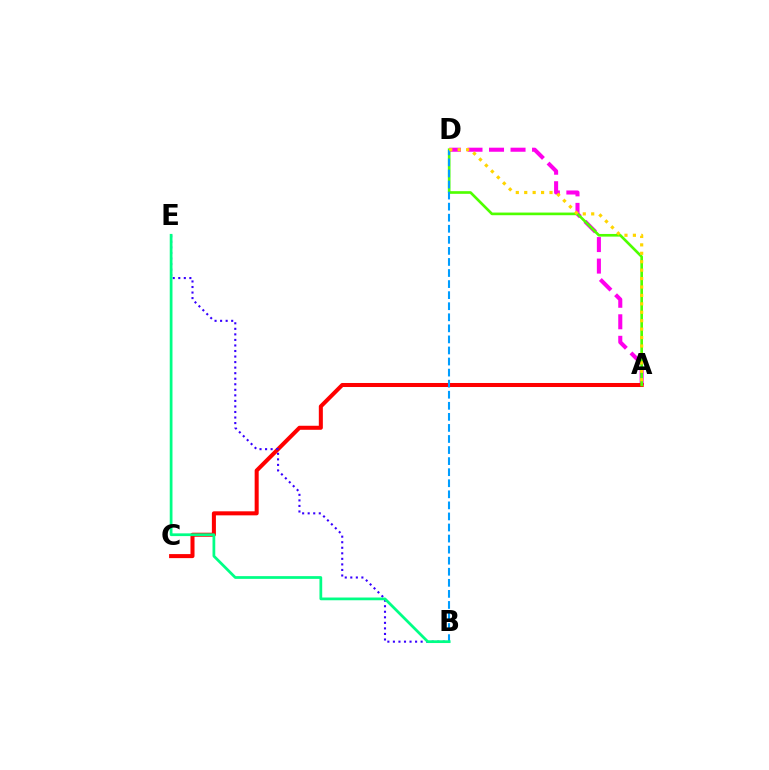{('A', 'D'): [{'color': '#ff00ed', 'line_style': 'dashed', 'thickness': 2.92}, {'color': '#4fff00', 'line_style': 'solid', 'thickness': 1.91}, {'color': '#ffd500', 'line_style': 'dotted', 'thickness': 2.29}], ('A', 'C'): [{'color': '#ff0000', 'line_style': 'solid', 'thickness': 2.9}], ('B', 'E'): [{'color': '#3700ff', 'line_style': 'dotted', 'thickness': 1.51}, {'color': '#00ff86', 'line_style': 'solid', 'thickness': 1.97}], ('B', 'D'): [{'color': '#009eff', 'line_style': 'dashed', 'thickness': 1.5}]}